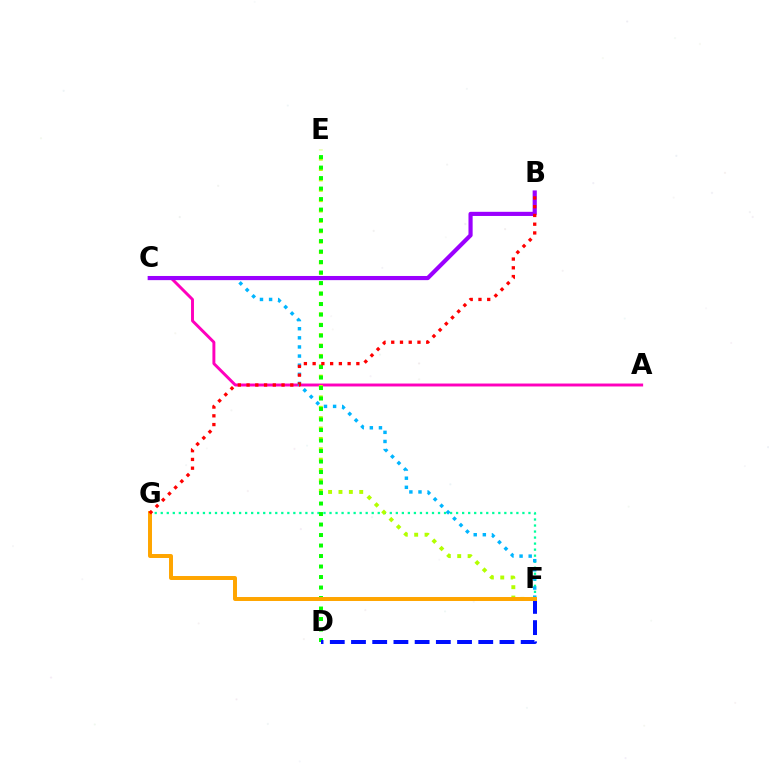{('F', 'G'): [{'color': '#00ff9d', 'line_style': 'dotted', 'thickness': 1.64}, {'color': '#ffa500', 'line_style': 'solid', 'thickness': 2.86}], ('A', 'C'): [{'color': '#ff00bd', 'line_style': 'solid', 'thickness': 2.11}], ('C', 'F'): [{'color': '#00b5ff', 'line_style': 'dotted', 'thickness': 2.48}], ('E', 'F'): [{'color': '#b3ff00', 'line_style': 'dotted', 'thickness': 2.82}], ('D', 'E'): [{'color': '#08ff00', 'line_style': 'dotted', 'thickness': 2.85}], ('B', 'C'): [{'color': '#9b00ff', 'line_style': 'solid', 'thickness': 2.99}], ('D', 'F'): [{'color': '#0010ff', 'line_style': 'dashed', 'thickness': 2.88}], ('B', 'G'): [{'color': '#ff0000', 'line_style': 'dotted', 'thickness': 2.38}]}